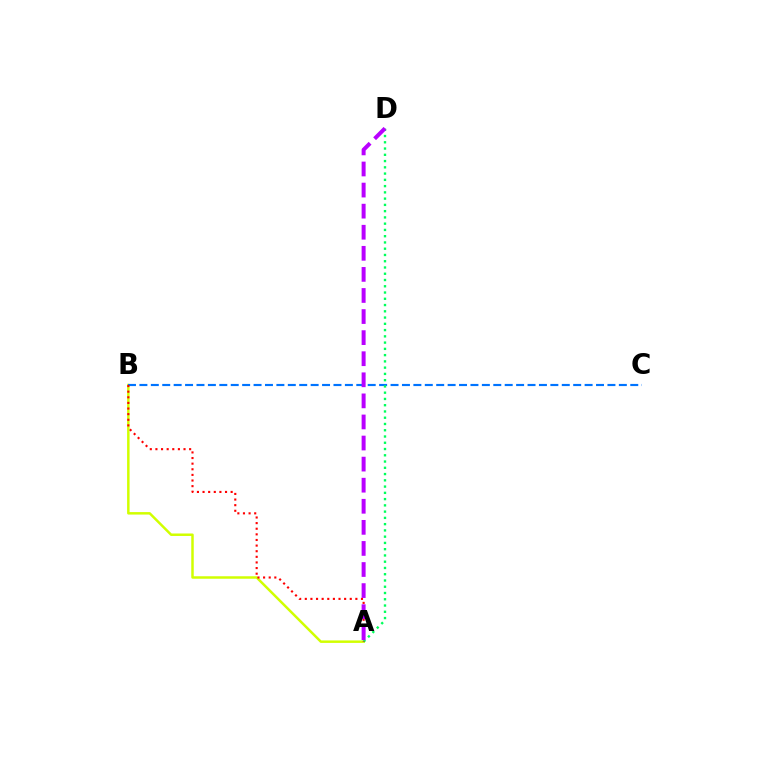{('A', 'B'): [{'color': '#d1ff00', 'line_style': 'solid', 'thickness': 1.79}, {'color': '#ff0000', 'line_style': 'dotted', 'thickness': 1.53}], ('B', 'C'): [{'color': '#0074ff', 'line_style': 'dashed', 'thickness': 1.55}], ('A', 'D'): [{'color': '#00ff5c', 'line_style': 'dotted', 'thickness': 1.7}, {'color': '#b900ff', 'line_style': 'dashed', 'thickness': 2.86}]}